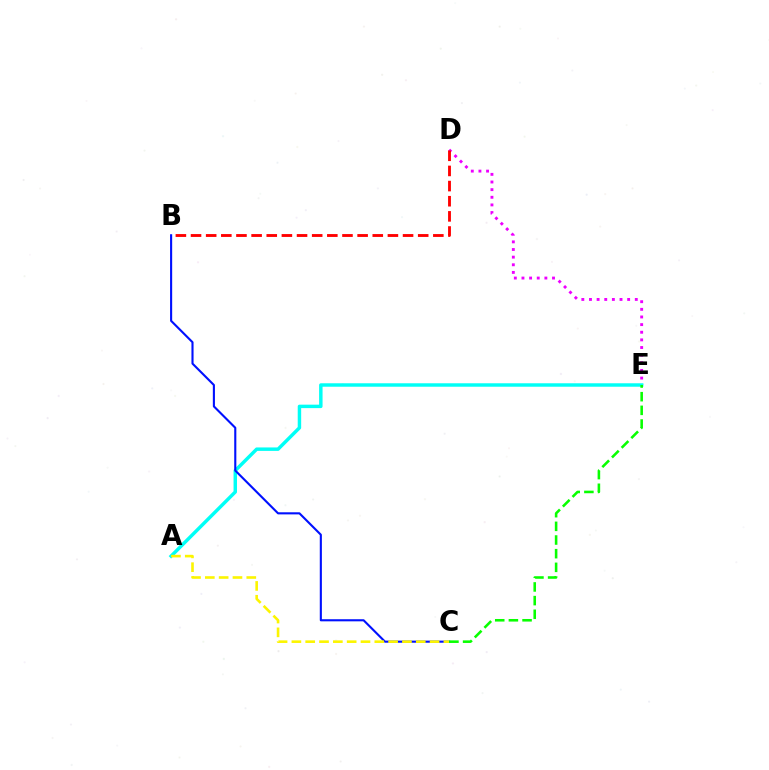{('D', 'E'): [{'color': '#ee00ff', 'line_style': 'dotted', 'thickness': 2.07}], ('A', 'E'): [{'color': '#00fff6', 'line_style': 'solid', 'thickness': 2.49}], ('B', 'C'): [{'color': '#0010ff', 'line_style': 'solid', 'thickness': 1.52}], ('A', 'C'): [{'color': '#fcf500', 'line_style': 'dashed', 'thickness': 1.88}], ('B', 'D'): [{'color': '#ff0000', 'line_style': 'dashed', 'thickness': 2.06}], ('C', 'E'): [{'color': '#08ff00', 'line_style': 'dashed', 'thickness': 1.86}]}